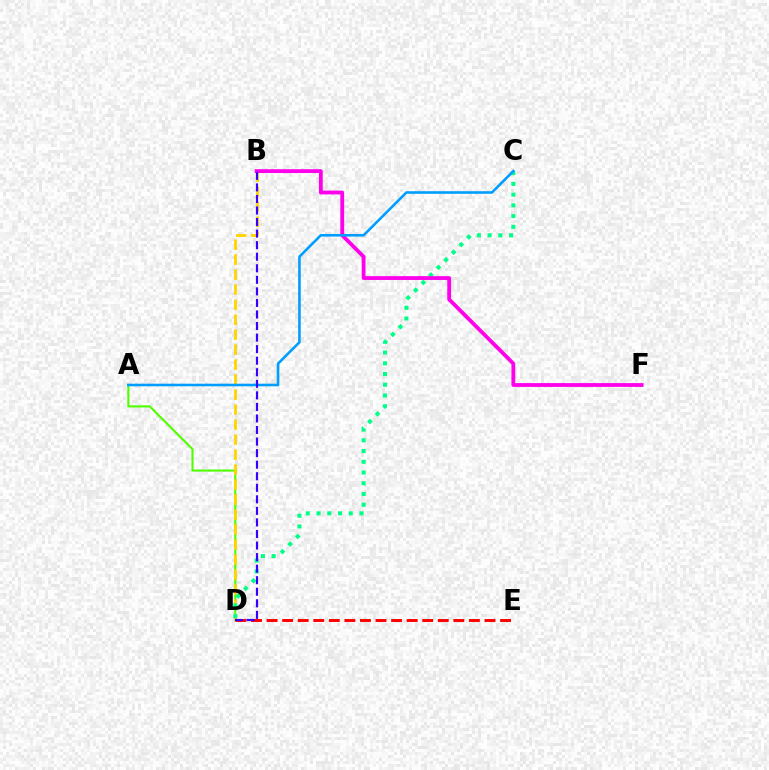{('A', 'D'): [{'color': '#4fff00', 'line_style': 'solid', 'thickness': 1.52}], ('D', 'E'): [{'color': '#ff0000', 'line_style': 'dashed', 'thickness': 2.11}], ('B', 'D'): [{'color': '#ffd500', 'line_style': 'dashed', 'thickness': 2.04}, {'color': '#3700ff', 'line_style': 'dashed', 'thickness': 1.57}], ('C', 'D'): [{'color': '#00ff86', 'line_style': 'dotted', 'thickness': 2.92}], ('B', 'F'): [{'color': '#ff00ed', 'line_style': 'solid', 'thickness': 2.75}], ('A', 'C'): [{'color': '#009eff', 'line_style': 'solid', 'thickness': 1.87}]}